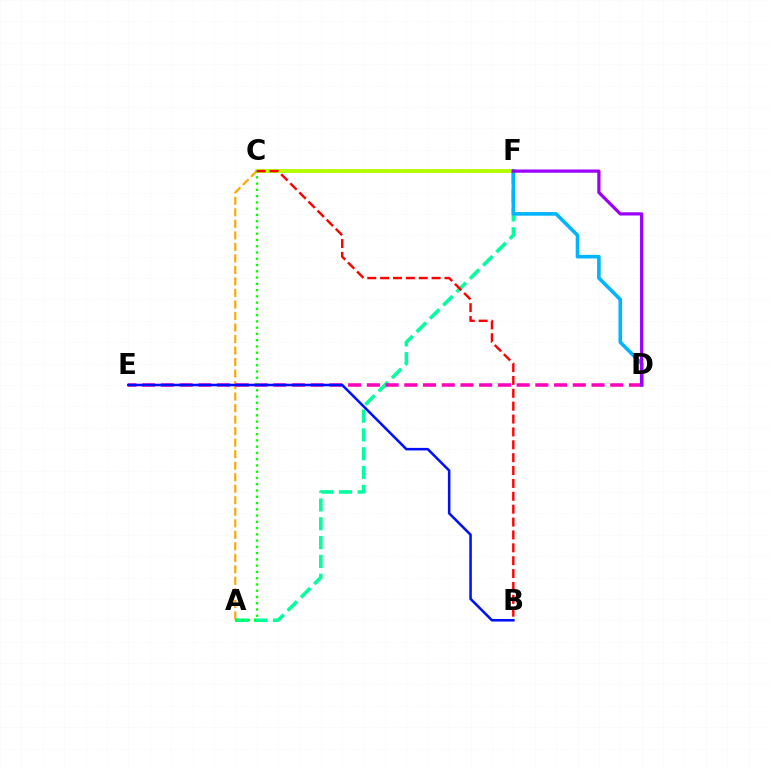{('C', 'F'): [{'color': '#b3ff00', 'line_style': 'solid', 'thickness': 2.8}], ('A', 'C'): [{'color': '#ffa500', 'line_style': 'dashed', 'thickness': 1.56}, {'color': '#08ff00', 'line_style': 'dotted', 'thickness': 1.7}], ('A', 'F'): [{'color': '#00ff9d', 'line_style': 'dashed', 'thickness': 2.55}], ('D', 'E'): [{'color': '#ff00bd', 'line_style': 'dashed', 'thickness': 2.54}], ('D', 'F'): [{'color': '#00b5ff', 'line_style': 'solid', 'thickness': 2.6}, {'color': '#9b00ff', 'line_style': 'solid', 'thickness': 2.33}], ('B', 'E'): [{'color': '#0010ff', 'line_style': 'solid', 'thickness': 1.84}], ('B', 'C'): [{'color': '#ff0000', 'line_style': 'dashed', 'thickness': 1.75}]}